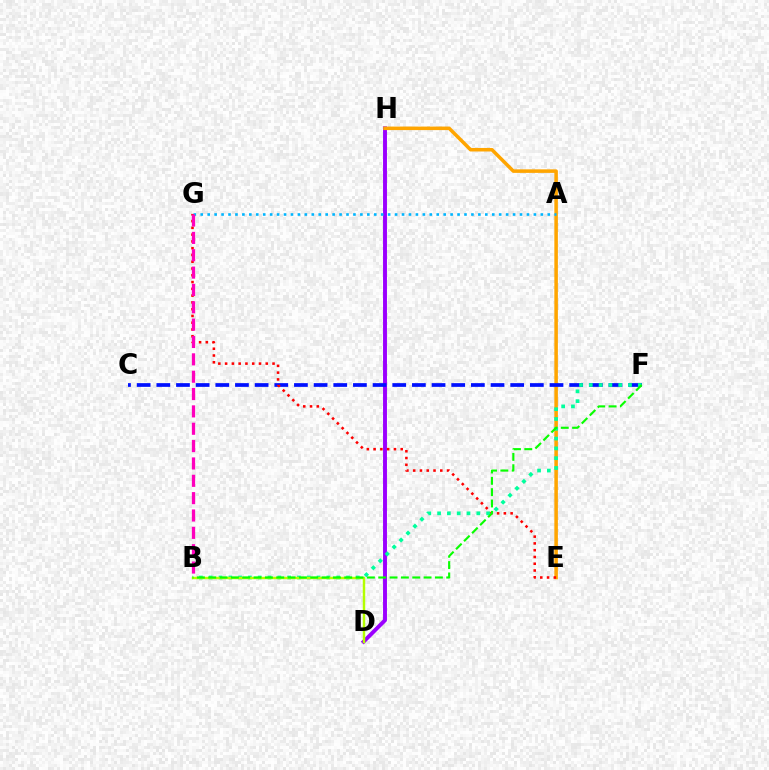{('D', 'H'): [{'color': '#9b00ff', 'line_style': 'solid', 'thickness': 2.82}], ('E', 'H'): [{'color': '#ffa500', 'line_style': 'solid', 'thickness': 2.54}], ('C', 'F'): [{'color': '#0010ff', 'line_style': 'dashed', 'thickness': 2.67}], ('B', 'F'): [{'color': '#00ff9d', 'line_style': 'dotted', 'thickness': 2.66}, {'color': '#08ff00', 'line_style': 'dashed', 'thickness': 1.54}], ('B', 'D'): [{'color': '#b3ff00', 'line_style': 'solid', 'thickness': 1.75}], ('A', 'G'): [{'color': '#00b5ff', 'line_style': 'dotted', 'thickness': 1.89}], ('E', 'G'): [{'color': '#ff0000', 'line_style': 'dotted', 'thickness': 1.84}], ('B', 'G'): [{'color': '#ff00bd', 'line_style': 'dashed', 'thickness': 2.36}]}